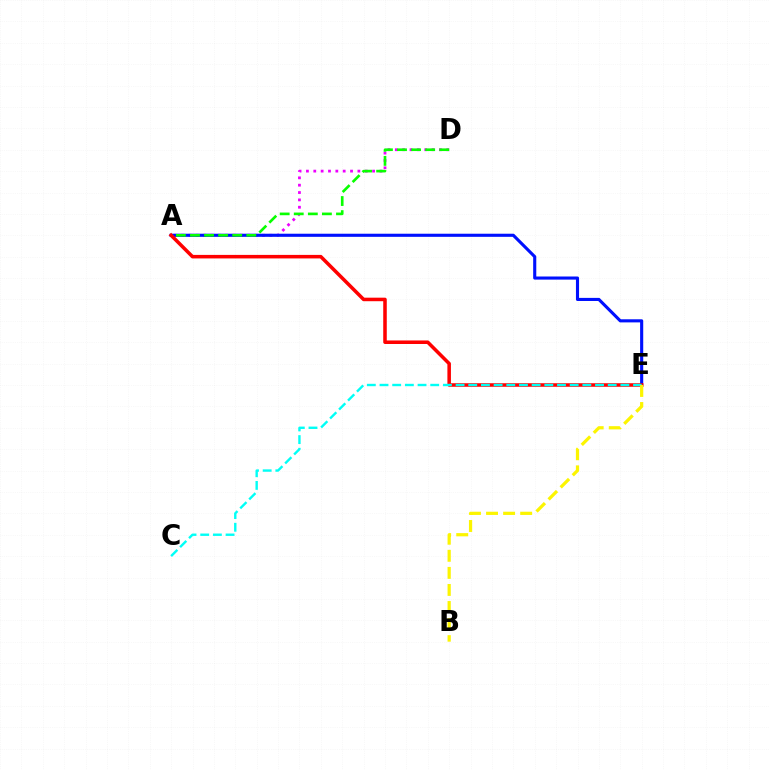{('A', 'D'): [{'color': '#ee00ff', 'line_style': 'dotted', 'thickness': 2.0}, {'color': '#08ff00', 'line_style': 'dashed', 'thickness': 1.91}], ('A', 'E'): [{'color': '#0010ff', 'line_style': 'solid', 'thickness': 2.24}, {'color': '#ff0000', 'line_style': 'solid', 'thickness': 2.55}], ('C', 'E'): [{'color': '#00fff6', 'line_style': 'dashed', 'thickness': 1.72}], ('B', 'E'): [{'color': '#fcf500', 'line_style': 'dashed', 'thickness': 2.32}]}